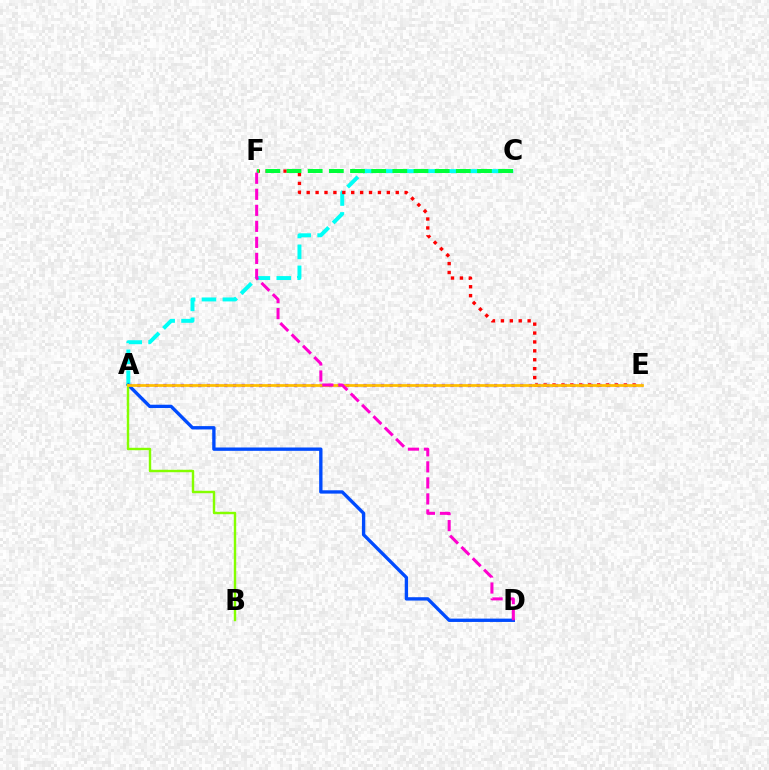{('A', 'E'): [{'color': '#7200ff', 'line_style': 'dotted', 'thickness': 2.36}, {'color': '#ffbd00', 'line_style': 'solid', 'thickness': 1.97}], ('A', 'C'): [{'color': '#00fff6', 'line_style': 'dashed', 'thickness': 2.84}], ('A', 'D'): [{'color': '#004bff', 'line_style': 'solid', 'thickness': 2.4}], ('A', 'B'): [{'color': '#84ff00', 'line_style': 'solid', 'thickness': 1.74}], ('E', 'F'): [{'color': '#ff0000', 'line_style': 'dotted', 'thickness': 2.42}], ('C', 'F'): [{'color': '#00ff39', 'line_style': 'dashed', 'thickness': 2.87}], ('D', 'F'): [{'color': '#ff00cf', 'line_style': 'dashed', 'thickness': 2.18}]}